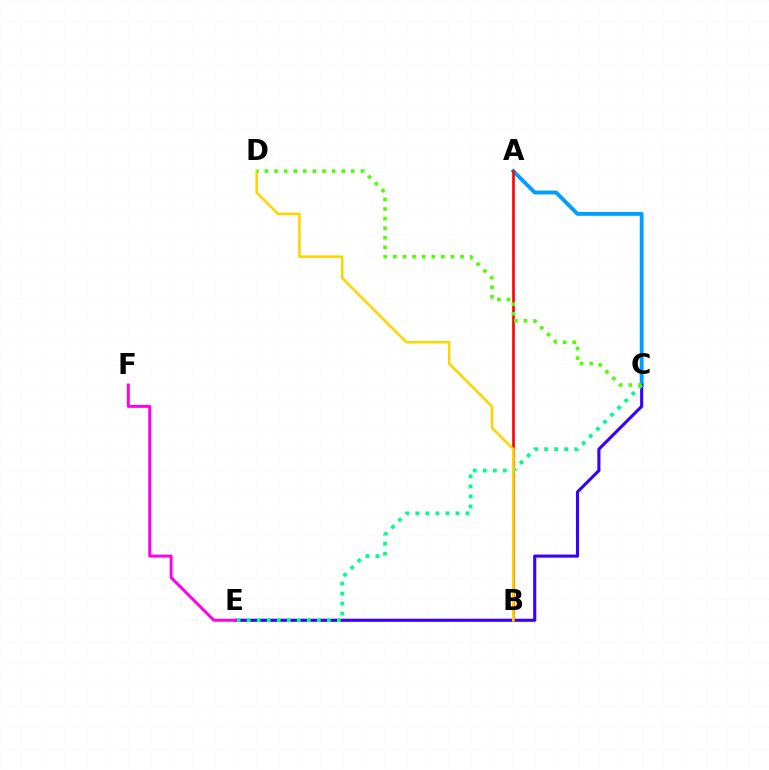{('A', 'C'): [{'color': '#009eff', 'line_style': 'solid', 'thickness': 2.78}], ('C', 'E'): [{'color': '#3700ff', 'line_style': 'solid', 'thickness': 2.23}, {'color': '#00ff86', 'line_style': 'dotted', 'thickness': 2.72}], ('A', 'B'): [{'color': '#ff0000', 'line_style': 'solid', 'thickness': 1.9}], ('E', 'F'): [{'color': '#ff00ed', 'line_style': 'solid', 'thickness': 2.13}], ('B', 'D'): [{'color': '#ffd500', 'line_style': 'solid', 'thickness': 1.86}], ('C', 'D'): [{'color': '#4fff00', 'line_style': 'dotted', 'thickness': 2.61}]}